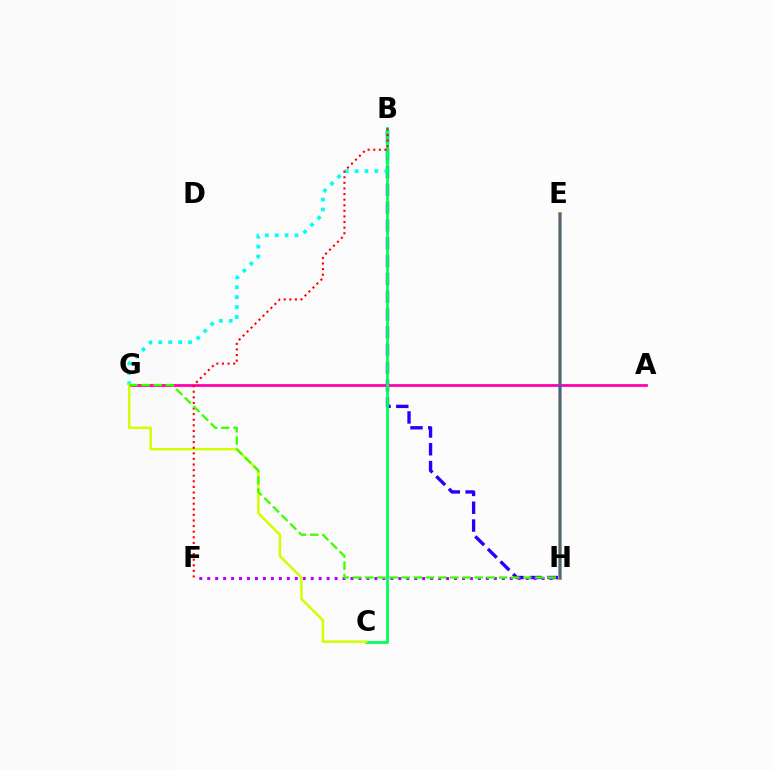{('B', 'H'): [{'color': '#2500ff', 'line_style': 'dashed', 'thickness': 2.42}], ('F', 'H'): [{'color': '#b900ff', 'line_style': 'dotted', 'thickness': 2.16}], ('E', 'H'): [{'color': '#ff9400', 'line_style': 'solid', 'thickness': 2.9}, {'color': '#0074ff', 'line_style': 'solid', 'thickness': 1.56}], ('B', 'G'): [{'color': '#00fff6', 'line_style': 'dotted', 'thickness': 2.69}], ('A', 'G'): [{'color': '#ff00ac', 'line_style': 'solid', 'thickness': 1.99}], ('B', 'C'): [{'color': '#00ff5c', 'line_style': 'solid', 'thickness': 2.02}], ('C', 'G'): [{'color': '#d1ff00', 'line_style': 'solid', 'thickness': 1.79}], ('B', 'F'): [{'color': '#ff0000', 'line_style': 'dotted', 'thickness': 1.52}], ('G', 'H'): [{'color': '#3dff00', 'line_style': 'dashed', 'thickness': 1.65}]}